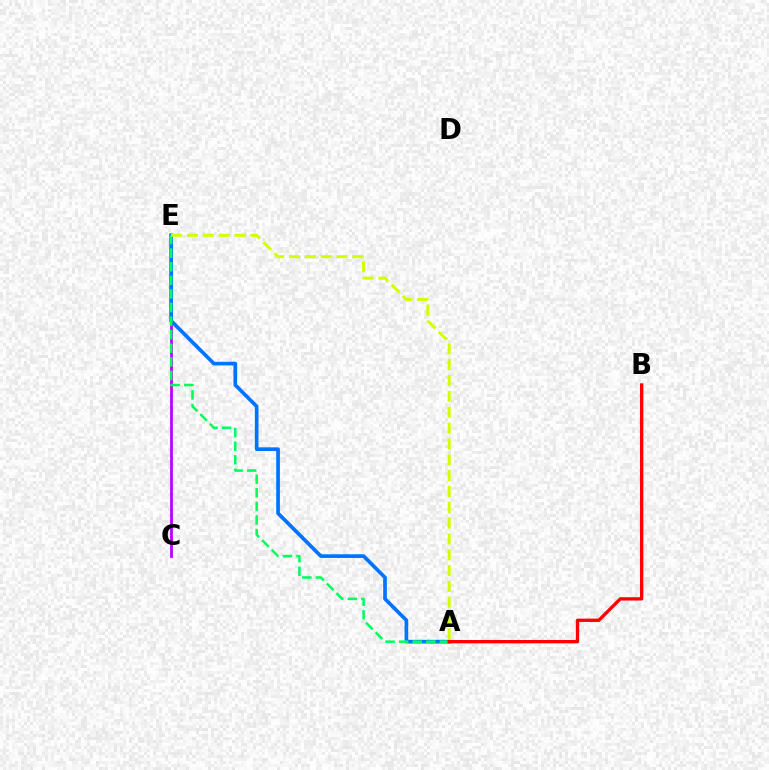{('C', 'E'): [{'color': '#b900ff', 'line_style': 'solid', 'thickness': 2.0}], ('A', 'E'): [{'color': '#0074ff', 'line_style': 'solid', 'thickness': 2.65}, {'color': '#00ff5c', 'line_style': 'dashed', 'thickness': 1.85}, {'color': '#d1ff00', 'line_style': 'dashed', 'thickness': 2.15}], ('A', 'B'): [{'color': '#ff0000', 'line_style': 'solid', 'thickness': 2.39}]}